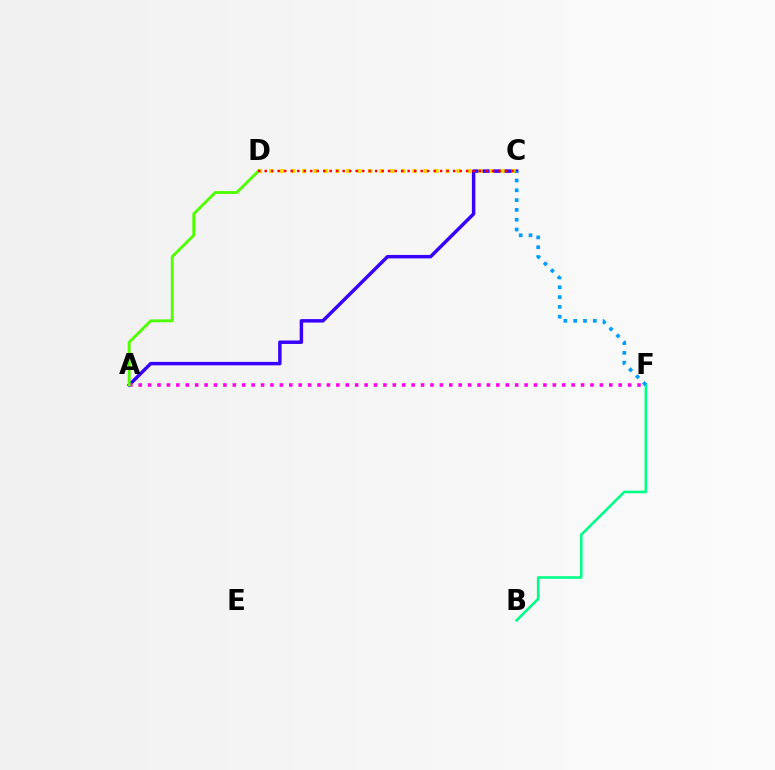{('A', 'C'): [{'color': '#3700ff', 'line_style': 'solid', 'thickness': 2.49}], ('A', 'F'): [{'color': '#ff00ed', 'line_style': 'dotted', 'thickness': 2.56}], ('C', 'D'): [{'color': '#ffd500', 'line_style': 'dotted', 'thickness': 3.0}, {'color': '#ff0000', 'line_style': 'dotted', 'thickness': 1.77}], ('A', 'D'): [{'color': '#4fff00', 'line_style': 'solid', 'thickness': 2.06}], ('B', 'F'): [{'color': '#00ff86', 'line_style': 'solid', 'thickness': 1.88}], ('C', 'F'): [{'color': '#009eff', 'line_style': 'dotted', 'thickness': 2.66}]}